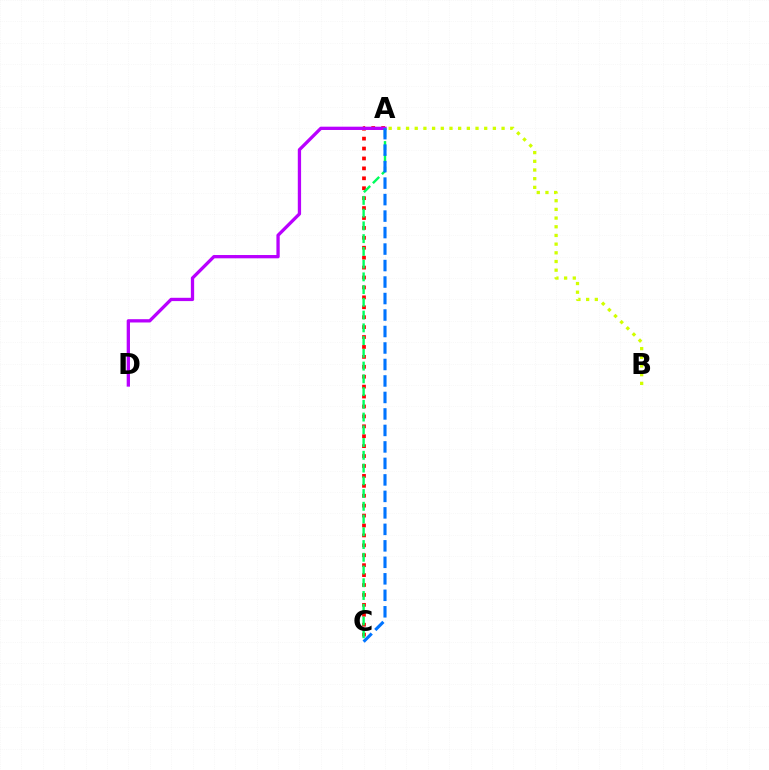{('A', 'C'): [{'color': '#ff0000', 'line_style': 'dotted', 'thickness': 2.7}, {'color': '#00ff5c', 'line_style': 'dashed', 'thickness': 1.73}, {'color': '#0074ff', 'line_style': 'dashed', 'thickness': 2.24}], ('A', 'D'): [{'color': '#b900ff', 'line_style': 'solid', 'thickness': 2.37}], ('A', 'B'): [{'color': '#d1ff00', 'line_style': 'dotted', 'thickness': 2.36}]}